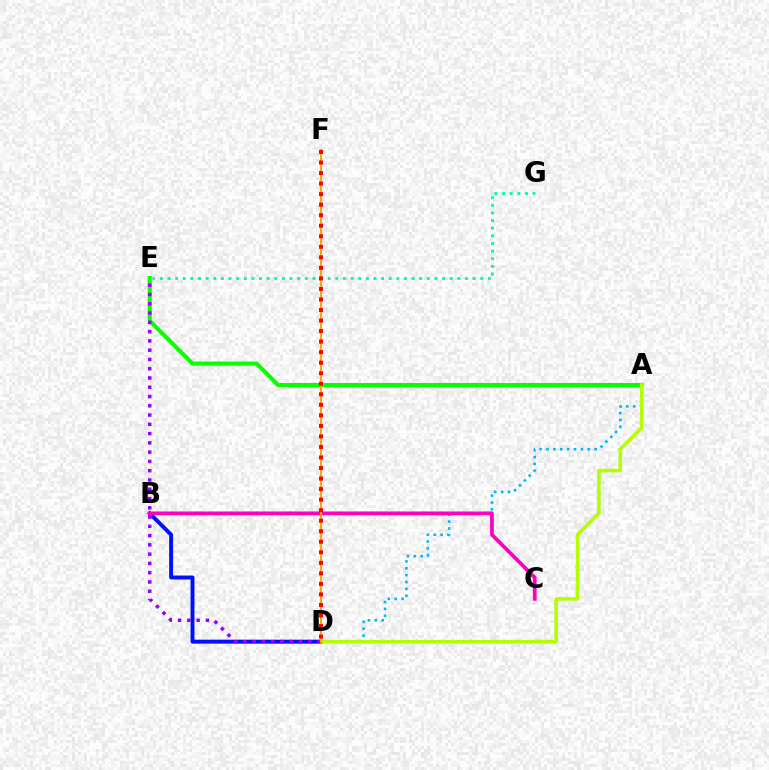{('A', 'E'): [{'color': '#08ff00', 'line_style': 'solid', 'thickness': 2.94}], ('B', 'D'): [{'color': '#0010ff', 'line_style': 'solid', 'thickness': 2.84}], ('A', 'D'): [{'color': '#00b5ff', 'line_style': 'dotted', 'thickness': 1.87}, {'color': '#b3ff00', 'line_style': 'solid', 'thickness': 2.55}], ('B', 'C'): [{'color': '#ff00bd', 'line_style': 'solid', 'thickness': 2.69}], ('E', 'G'): [{'color': '#00ff9d', 'line_style': 'dotted', 'thickness': 2.07}], ('D', 'E'): [{'color': '#9b00ff', 'line_style': 'dotted', 'thickness': 2.52}], ('D', 'F'): [{'color': '#ffa500', 'line_style': 'solid', 'thickness': 1.51}, {'color': '#ff0000', 'line_style': 'dotted', 'thickness': 2.86}]}